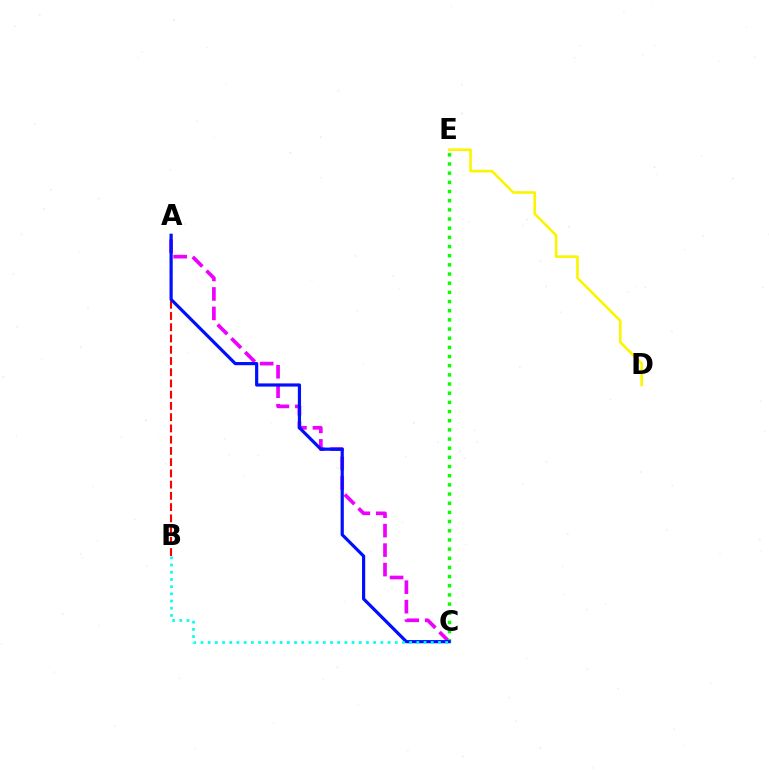{('A', 'C'): [{'color': '#ee00ff', 'line_style': 'dashed', 'thickness': 2.65}, {'color': '#0010ff', 'line_style': 'solid', 'thickness': 2.3}], ('C', 'E'): [{'color': '#08ff00', 'line_style': 'dotted', 'thickness': 2.49}], ('A', 'B'): [{'color': '#ff0000', 'line_style': 'dashed', 'thickness': 1.53}], ('D', 'E'): [{'color': '#fcf500', 'line_style': 'solid', 'thickness': 1.89}], ('B', 'C'): [{'color': '#00fff6', 'line_style': 'dotted', 'thickness': 1.95}]}